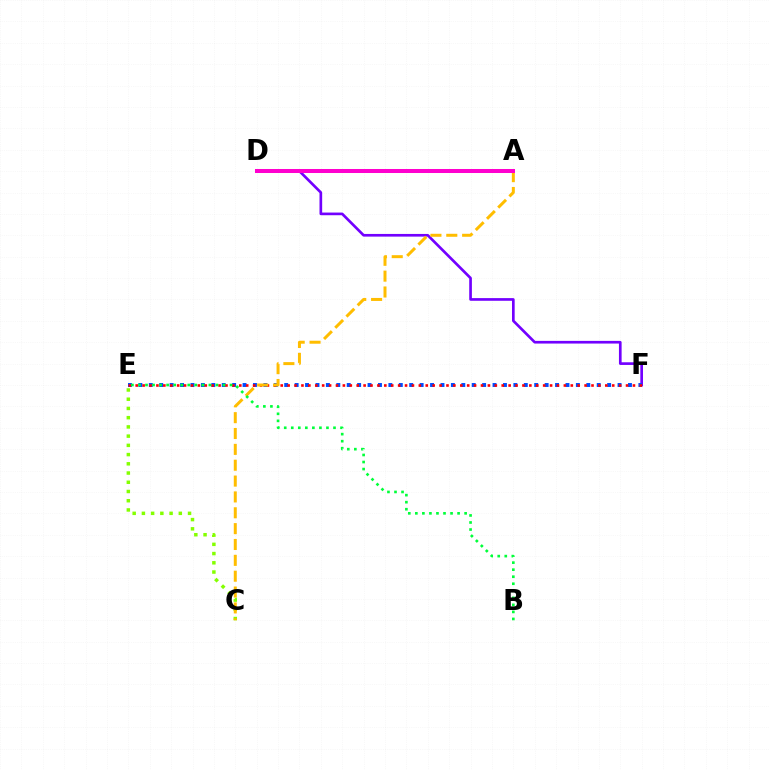{('D', 'F'): [{'color': '#7200ff', 'line_style': 'solid', 'thickness': 1.92}], ('E', 'F'): [{'color': '#004bff', 'line_style': 'dotted', 'thickness': 2.83}, {'color': '#ff0000', 'line_style': 'dotted', 'thickness': 1.88}], ('C', 'E'): [{'color': '#84ff00', 'line_style': 'dotted', 'thickness': 2.51}], ('A', 'D'): [{'color': '#00fff6', 'line_style': 'dashed', 'thickness': 2.53}, {'color': '#ff00cf', 'line_style': 'solid', 'thickness': 2.89}], ('A', 'C'): [{'color': '#ffbd00', 'line_style': 'dashed', 'thickness': 2.15}], ('B', 'E'): [{'color': '#00ff39', 'line_style': 'dotted', 'thickness': 1.91}]}